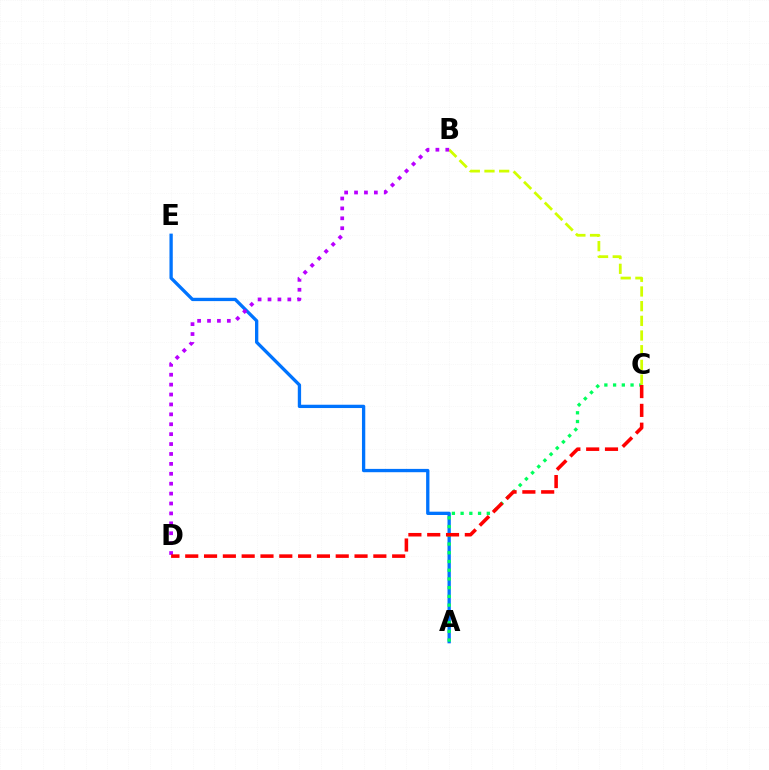{('A', 'E'): [{'color': '#0074ff', 'line_style': 'solid', 'thickness': 2.38}], ('A', 'C'): [{'color': '#00ff5c', 'line_style': 'dotted', 'thickness': 2.37}], ('B', 'C'): [{'color': '#d1ff00', 'line_style': 'dashed', 'thickness': 1.99}], ('B', 'D'): [{'color': '#b900ff', 'line_style': 'dotted', 'thickness': 2.69}], ('C', 'D'): [{'color': '#ff0000', 'line_style': 'dashed', 'thickness': 2.56}]}